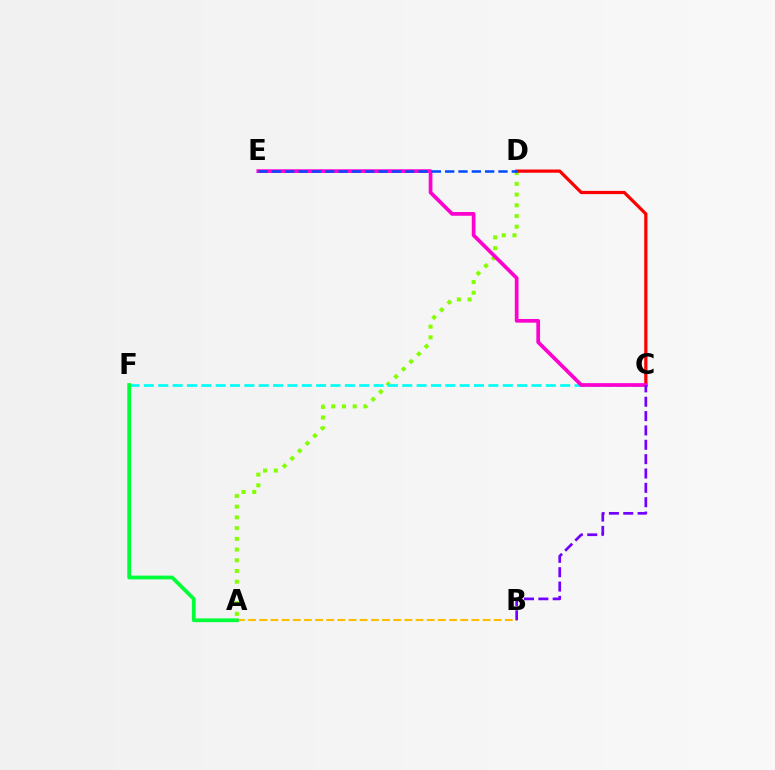{('A', 'D'): [{'color': '#84ff00', 'line_style': 'dotted', 'thickness': 2.91}], ('A', 'B'): [{'color': '#ffbd00', 'line_style': 'dashed', 'thickness': 1.52}], ('C', 'F'): [{'color': '#00fff6', 'line_style': 'dashed', 'thickness': 1.95}], ('C', 'D'): [{'color': '#ff0000', 'line_style': 'solid', 'thickness': 2.32}], ('A', 'F'): [{'color': '#00ff39', 'line_style': 'solid', 'thickness': 2.7}], ('C', 'E'): [{'color': '#ff00cf', 'line_style': 'solid', 'thickness': 2.67}], ('D', 'E'): [{'color': '#004bff', 'line_style': 'dashed', 'thickness': 1.81}], ('B', 'C'): [{'color': '#7200ff', 'line_style': 'dashed', 'thickness': 1.95}]}